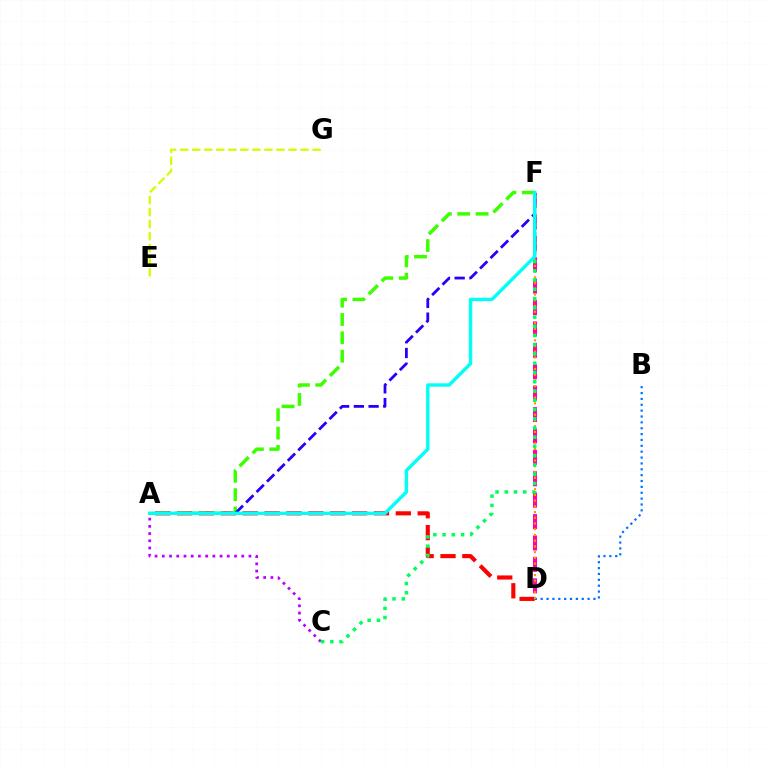{('D', 'F'): [{'color': '#ff00ac', 'line_style': 'dashed', 'thickness': 2.91}, {'color': '#ff9400', 'line_style': 'dotted', 'thickness': 1.56}], ('A', 'C'): [{'color': '#b900ff', 'line_style': 'dotted', 'thickness': 1.96}], ('A', 'D'): [{'color': '#ff0000', 'line_style': 'dashed', 'thickness': 2.97}], ('E', 'G'): [{'color': '#d1ff00', 'line_style': 'dashed', 'thickness': 1.64}], ('B', 'D'): [{'color': '#0074ff', 'line_style': 'dotted', 'thickness': 1.59}], ('A', 'F'): [{'color': '#3dff00', 'line_style': 'dashed', 'thickness': 2.49}, {'color': '#2500ff', 'line_style': 'dashed', 'thickness': 2.0}, {'color': '#00fff6', 'line_style': 'solid', 'thickness': 2.44}], ('C', 'F'): [{'color': '#00ff5c', 'line_style': 'dotted', 'thickness': 2.51}]}